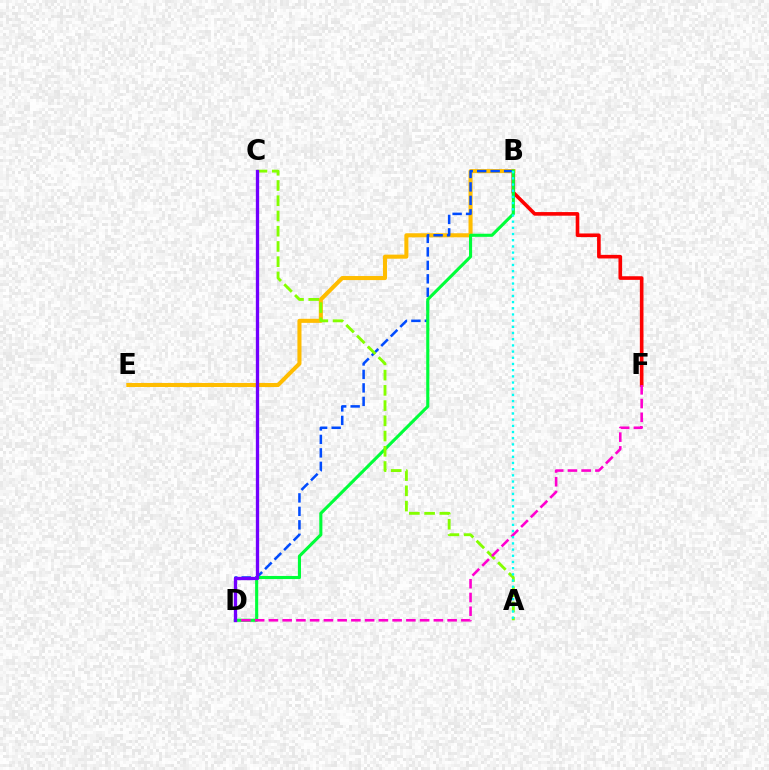{('B', 'F'): [{'color': '#ff0000', 'line_style': 'solid', 'thickness': 2.6}], ('B', 'E'): [{'color': '#ffbd00', 'line_style': 'solid', 'thickness': 2.93}], ('B', 'D'): [{'color': '#004bff', 'line_style': 'dashed', 'thickness': 1.83}, {'color': '#00ff39', 'line_style': 'solid', 'thickness': 2.23}], ('A', 'C'): [{'color': '#84ff00', 'line_style': 'dashed', 'thickness': 2.07}], ('D', 'F'): [{'color': '#ff00cf', 'line_style': 'dashed', 'thickness': 1.87}], ('C', 'D'): [{'color': '#7200ff', 'line_style': 'solid', 'thickness': 2.39}], ('A', 'B'): [{'color': '#00fff6', 'line_style': 'dotted', 'thickness': 1.68}]}